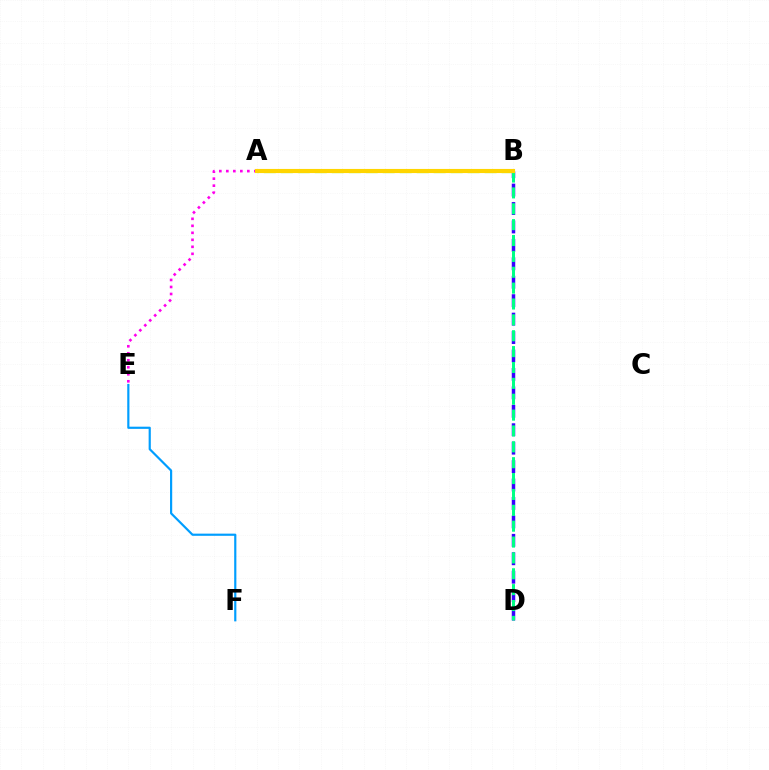{('E', 'F'): [{'color': '#009eff', 'line_style': 'solid', 'thickness': 1.57}], ('A', 'E'): [{'color': '#ff00ed', 'line_style': 'dotted', 'thickness': 1.9}], ('B', 'D'): [{'color': '#3700ff', 'line_style': 'dashed', 'thickness': 2.5}, {'color': '#00ff86', 'line_style': 'dashed', 'thickness': 2.16}], ('A', 'B'): [{'color': '#4fff00', 'line_style': 'dashed', 'thickness': 2.31}, {'color': '#ff0000', 'line_style': 'solid', 'thickness': 1.53}, {'color': '#ffd500', 'line_style': 'solid', 'thickness': 2.97}]}